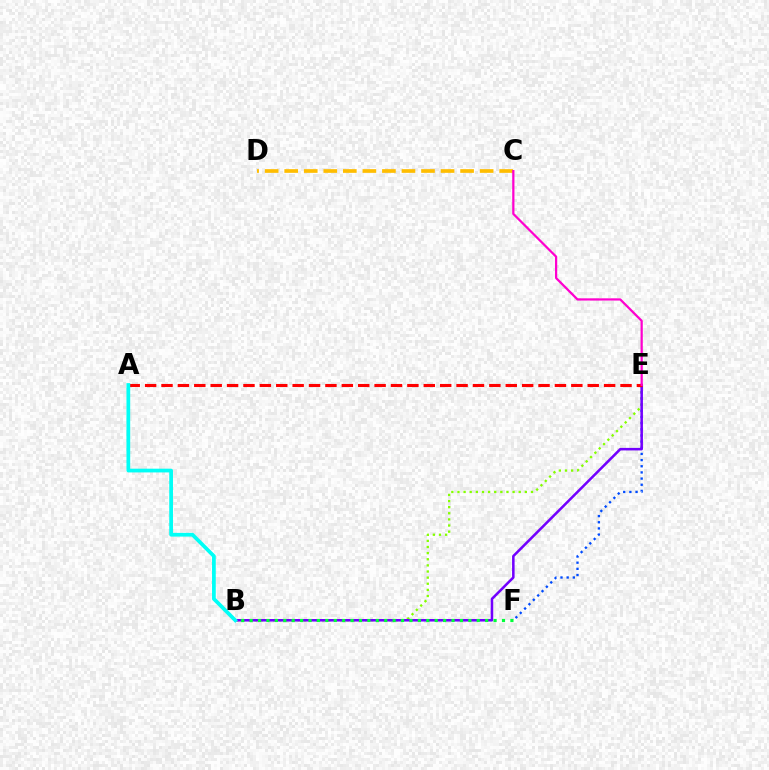{('E', 'F'): [{'color': '#004bff', 'line_style': 'dotted', 'thickness': 1.67}], ('B', 'E'): [{'color': '#84ff00', 'line_style': 'dotted', 'thickness': 1.66}, {'color': '#7200ff', 'line_style': 'solid', 'thickness': 1.83}], ('C', 'D'): [{'color': '#ffbd00', 'line_style': 'dashed', 'thickness': 2.66}], ('B', 'F'): [{'color': '#00ff39', 'line_style': 'dotted', 'thickness': 2.29}], ('A', 'E'): [{'color': '#ff0000', 'line_style': 'dashed', 'thickness': 2.23}], ('C', 'E'): [{'color': '#ff00cf', 'line_style': 'solid', 'thickness': 1.61}], ('A', 'B'): [{'color': '#00fff6', 'line_style': 'solid', 'thickness': 2.69}]}